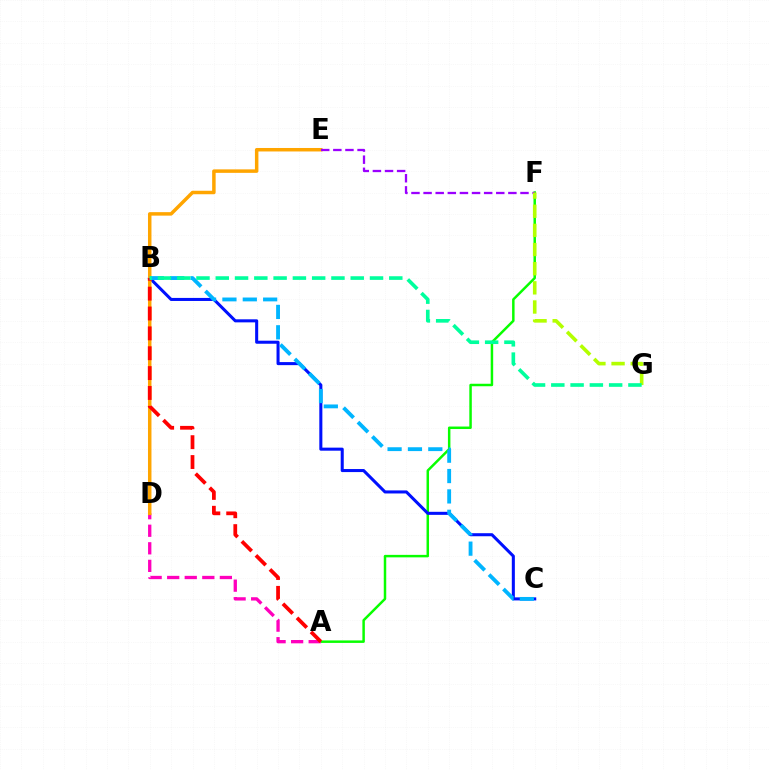{('A', 'F'): [{'color': '#08ff00', 'line_style': 'solid', 'thickness': 1.79}], ('B', 'C'): [{'color': '#0010ff', 'line_style': 'solid', 'thickness': 2.2}, {'color': '#00b5ff', 'line_style': 'dashed', 'thickness': 2.77}], ('A', 'D'): [{'color': '#ff00bd', 'line_style': 'dashed', 'thickness': 2.39}], ('D', 'E'): [{'color': '#ffa500', 'line_style': 'solid', 'thickness': 2.51}], ('A', 'B'): [{'color': '#ff0000', 'line_style': 'dashed', 'thickness': 2.7}], ('E', 'F'): [{'color': '#9b00ff', 'line_style': 'dashed', 'thickness': 1.65}], ('F', 'G'): [{'color': '#b3ff00', 'line_style': 'dashed', 'thickness': 2.6}], ('B', 'G'): [{'color': '#00ff9d', 'line_style': 'dashed', 'thickness': 2.62}]}